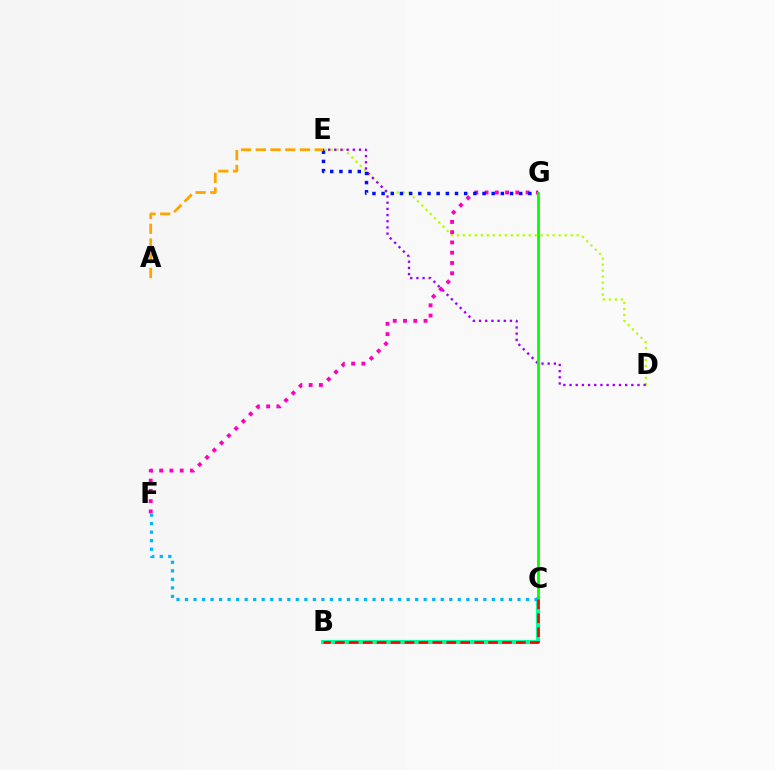{('D', 'E'): [{'color': '#b3ff00', 'line_style': 'dotted', 'thickness': 1.63}, {'color': '#9b00ff', 'line_style': 'dotted', 'thickness': 1.68}], ('F', 'G'): [{'color': '#ff00bd', 'line_style': 'dotted', 'thickness': 2.79}], ('E', 'G'): [{'color': '#0010ff', 'line_style': 'dotted', 'thickness': 2.49}], ('B', 'C'): [{'color': '#00ff9d', 'line_style': 'solid', 'thickness': 2.94}, {'color': '#ff0000', 'line_style': 'dashed', 'thickness': 1.89}], ('C', 'G'): [{'color': '#08ff00', 'line_style': 'solid', 'thickness': 2.0}], ('C', 'F'): [{'color': '#00b5ff', 'line_style': 'dotted', 'thickness': 2.32}], ('A', 'E'): [{'color': '#ffa500', 'line_style': 'dashed', 'thickness': 2.0}]}